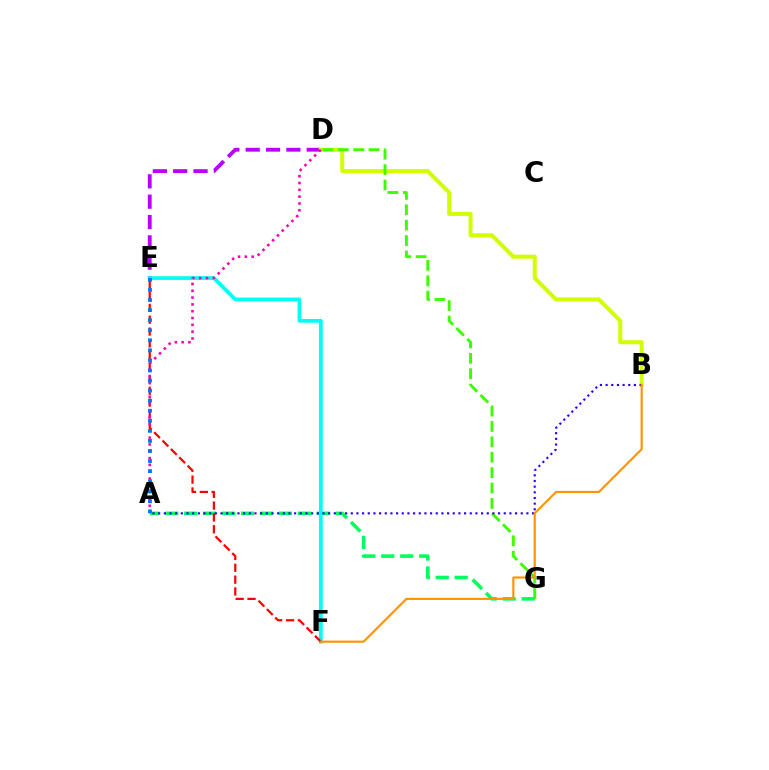{('D', 'E'): [{'color': '#b900ff', 'line_style': 'dashed', 'thickness': 2.76}], ('A', 'G'): [{'color': '#00ff5c', 'line_style': 'dashed', 'thickness': 2.57}], ('E', 'F'): [{'color': '#00fff6', 'line_style': 'solid', 'thickness': 2.7}, {'color': '#ff0000', 'line_style': 'dashed', 'thickness': 1.61}], ('B', 'D'): [{'color': '#d1ff00', 'line_style': 'solid', 'thickness': 2.89}], ('D', 'G'): [{'color': '#3dff00', 'line_style': 'dashed', 'thickness': 2.09}], ('A', 'B'): [{'color': '#2500ff', 'line_style': 'dotted', 'thickness': 1.54}], ('A', 'D'): [{'color': '#ff00ac', 'line_style': 'dotted', 'thickness': 1.85}], ('A', 'E'): [{'color': '#0074ff', 'line_style': 'dotted', 'thickness': 2.73}], ('B', 'F'): [{'color': '#ff9400', 'line_style': 'solid', 'thickness': 1.55}]}